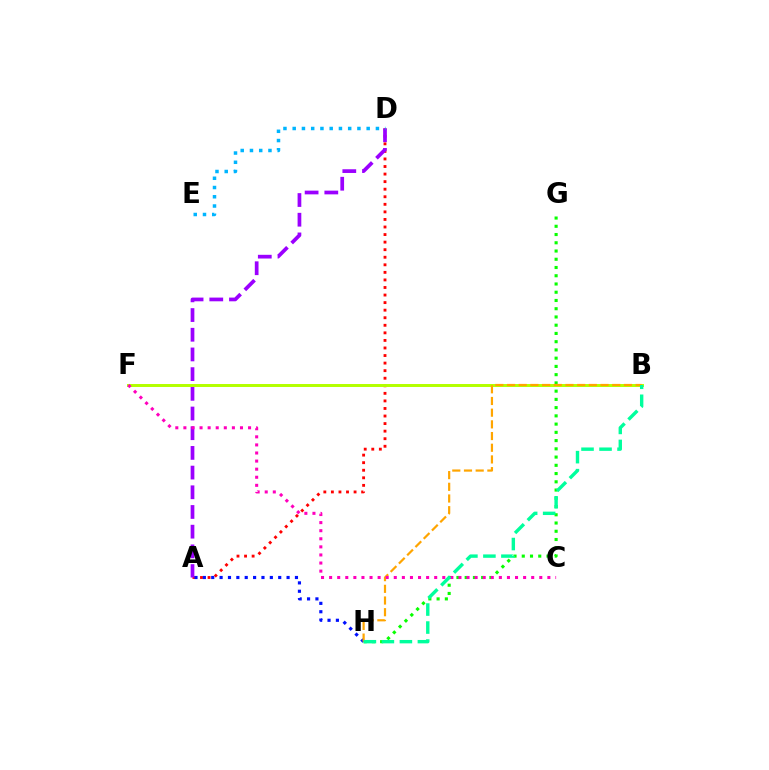{('A', 'D'): [{'color': '#ff0000', 'line_style': 'dotted', 'thickness': 2.05}, {'color': '#9b00ff', 'line_style': 'dashed', 'thickness': 2.68}], ('A', 'H'): [{'color': '#0010ff', 'line_style': 'dotted', 'thickness': 2.27}], ('G', 'H'): [{'color': '#08ff00', 'line_style': 'dotted', 'thickness': 2.24}], ('B', 'F'): [{'color': '#b3ff00', 'line_style': 'solid', 'thickness': 2.14}], ('B', 'H'): [{'color': '#ffa500', 'line_style': 'dashed', 'thickness': 1.59}, {'color': '#00ff9d', 'line_style': 'dashed', 'thickness': 2.45}], ('D', 'E'): [{'color': '#00b5ff', 'line_style': 'dotted', 'thickness': 2.51}], ('C', 'F'): [{'color': '#ff00bd', 'line_style': 'dotted', 'thickness': 2.2}]}